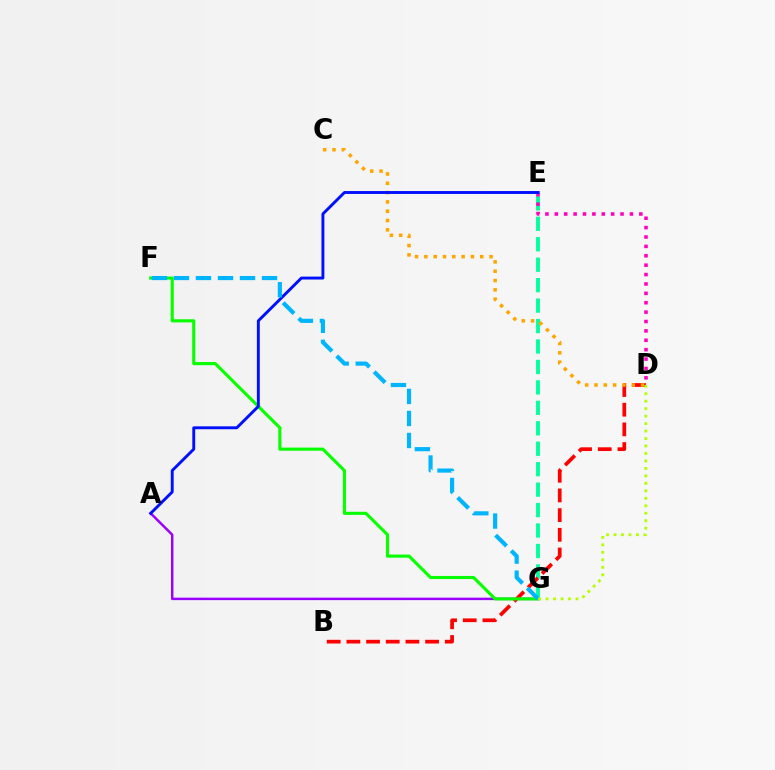{('A', 'G'): [{'color': '#9b00ff', 'line_style': 'solid', 'thickness': 1.77}], ('E', 'G'): [{'color': '#00ff9d', 'line_style': 'dashed', 'thickness': 2.78}], ('D', 'E'): [{'color': '#ff00bd', 'line_style': 'dotted', 'thickness': 2.55}], ('B', 'D'): [{'color': '#ff0000', 'line_style': 'dashed', 'thickness': 2.67}], ('C', 'D'): [{'color': '#ffa500', 'line_style': 'dotted', 'thickness': 2.53}], ('F', 'G'): [{'color': '#08ff00', 'line_style': 'solid', 'thickness': 2.25}, {'color': '#00b5ff', 'line_style': 'dashed', 'thickness': 2.99}], ('A', 'E'): [{'color': '#0010ff', 'line_style': 'solid', 'thickness': 2.09}], ('D', 'G'): [{'color': '#b3ff00', 'line_style': 'dotted', 'thickness': 2.03}]}